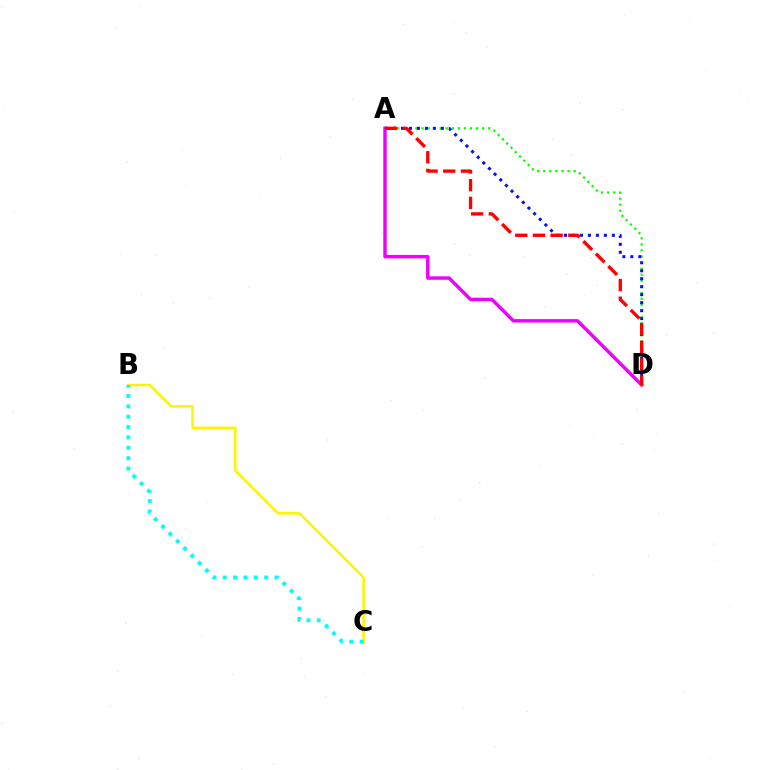{('B', 'C'): [{'color': '#fcf500', 'line_style': 'solid', 'thickness': 1.81}, {'color': '#00fff6', 'line_style': 'dotted', 'thickness': 2.81}], ('A', 'D'): [{'color': '#08ff00', 'line_style': 'dotted', 'thickness': 1.65}, {'color': '#0010ff', 'line_style': 'dotted', 'thickness': 2.17}, {'color': '#ee00ff', 'line_style': 'solid', 'thickness': 2.48}, {'color': '#ff0000', 'line_style': 'dashed', 'thickness': 2.4}]}